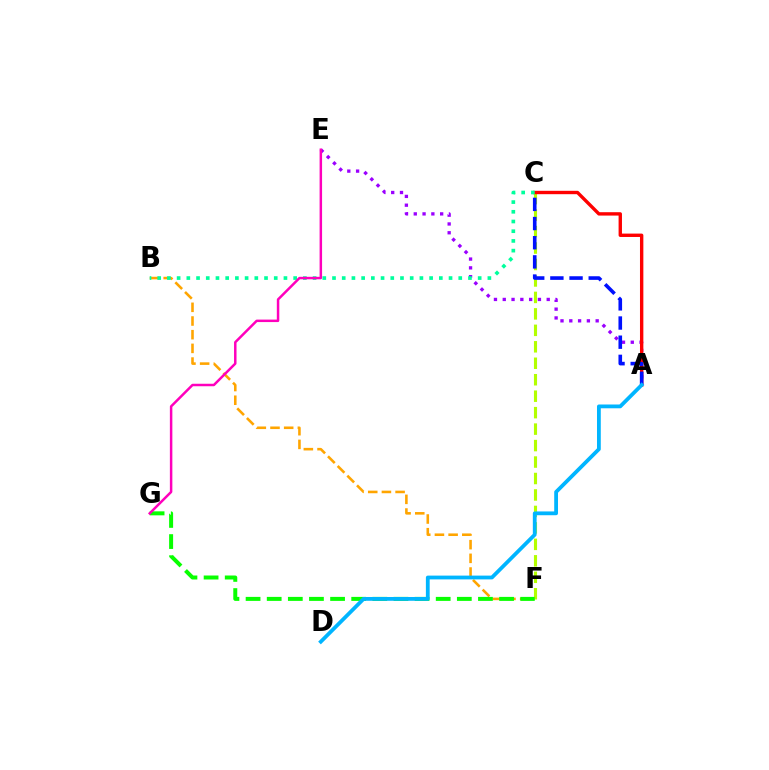{('B', 'F'): [{'color': '#ffa500', 'line_style': 'dashed', 'thickness': 1.86}], ('A', 'E'): [{'color': '#9b00ff', 'line_style': 'dotted', 'thickness': 2.39}], ('C', 'F'): [{'color': '#b3ff00', 'line_style': 'dashed', 'thickness': 2.24}], ('F', 'G'): [{'color': '#08ff00', 'line_style': 'dashed', 'thickness': 2.87}], ('A', 'C'): [{'color': '#ff0000', 'line_style': 'solid', 'thickness': 2.43}, {'color': '#0010ff', 'line_style': 'dashed', 'thickness': 2.6}], ('B', 'C'): [{'color': '#00ff9d', 'line_style': 'dotted', 'thickness': 2.64}], ('E', 'G'): [{'color': '#ff00bd', 'line_style': 'solid', 'thickness': 1.79}], ('A', 'D'): [{'color': '#00b5ff', 'line_style': 'solid', 'thickness': 2.73}]}